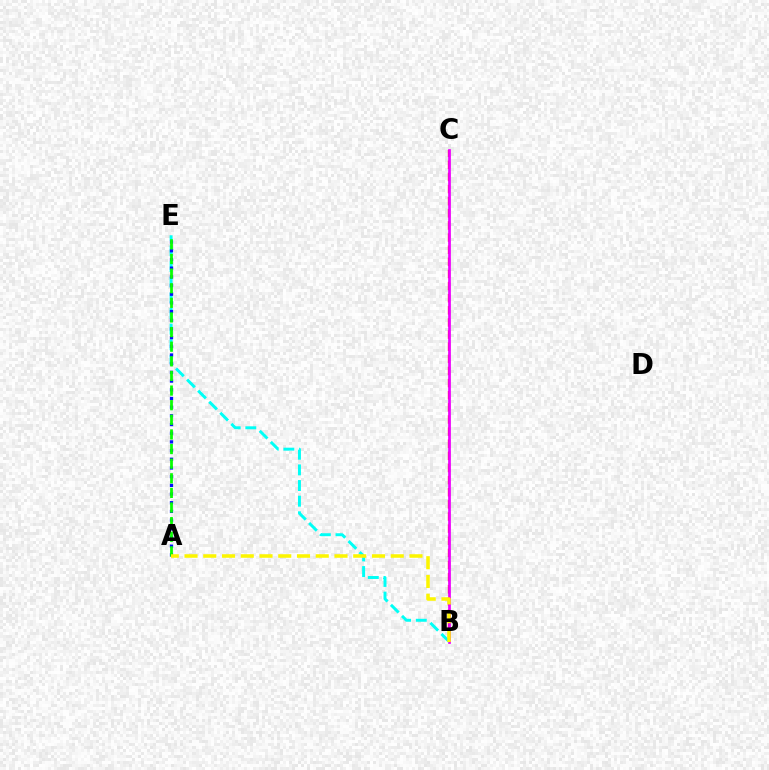{('B', 'C'): [{'color': '#ff0000', 'line_style': 'dashed', 'thickness': 1.65}, {'color': '#ee00ff', 'line_style': 'solid', 'thickness': 1.96}], ('B', 'E'): [{'color': '#00fff6', 'line_style': 'dashed', 'thickness': 2.13}], ('A', 'E'): [{'color': '#0010ff', 'line_style': 'dotted', 'thickness': 2.36}, {'color': '#08ff00', 'line_style': 'dashed', 'thickness': 1.99}], ('A', 'B'): [{'color': '#fcf500', 'line_style': 'dashed', 'thickness': 2.55}]}